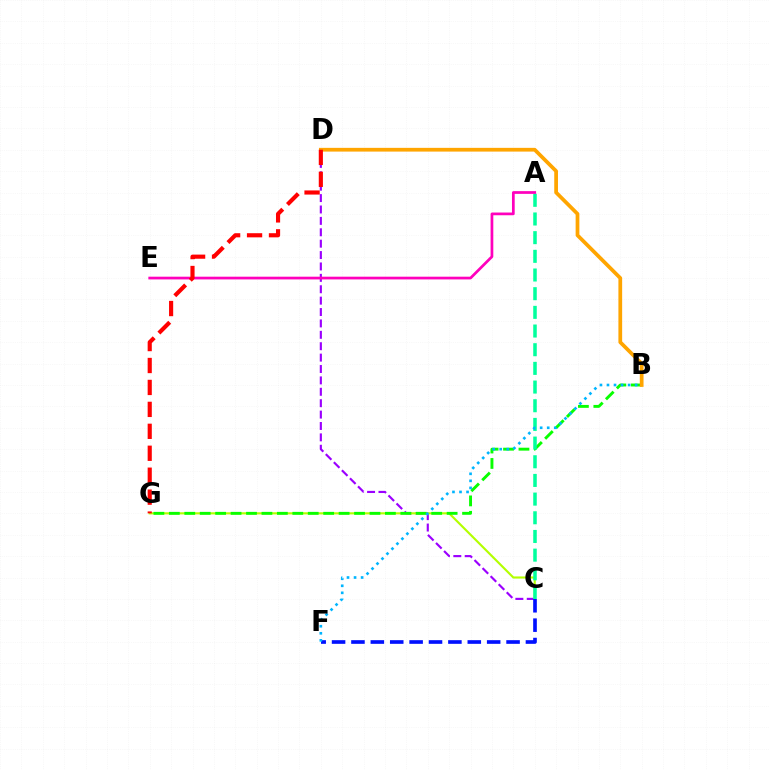{('C', 'D'): [{'color': '#9b00ff', 'line_style': 'dashed', 'thickness': 1.55}], ('C', 'G'): [{'color': '#b3ff00', 'line_style': 'solid', 'thickness': 1.54}], ('B', 'G'): [{'color': '#08ff00', 'line_style': 'dashed', 'thickness': 2.1}], ('B', 'D'): [{'color': '#ffa500', 'line_style': 'solid', 'thickness': 2.69}], ('A', 'C'): [{'color': '#00ff9d', 'line_style': 'dashed', 'thickness': 2.54}], ('A', 'E'): [{'color': '#ff00bd', 'line_style': 'solid', 'thickness': 1.96}], ('C', 'F'): [{'color': '#0010ff', 'line_style': 'dashed', 'thickness': 2.63}], ('B', 'F'): [{'color': '#00b5ff', 'line_style': 'dotted', 'thickness': 1.91}], ('D', 'G'): [{'color': '#ff0000', 'line_style': 'dashed', 'thickness': 2.98}]}